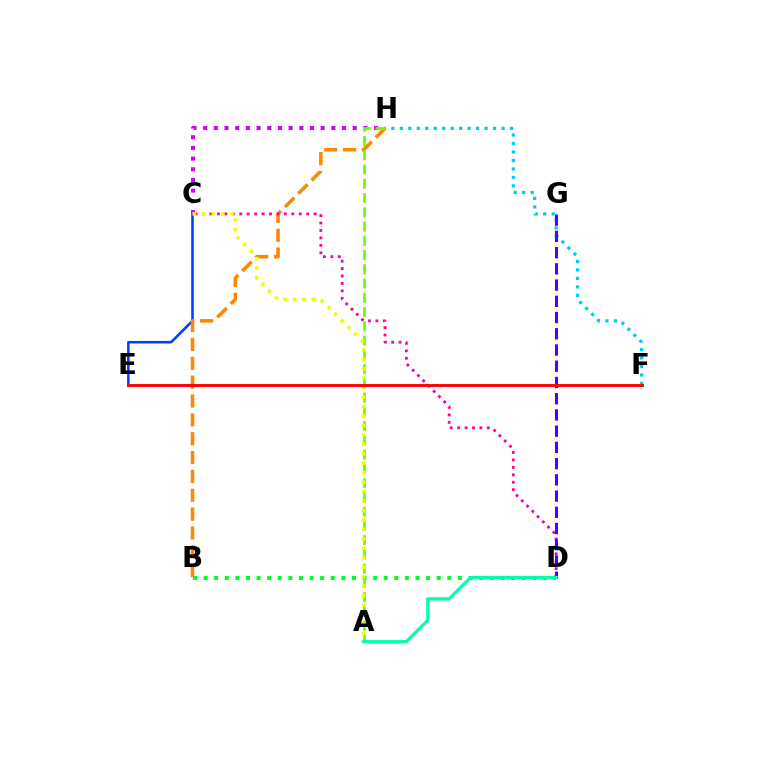{('C', 'E'): [{'color': '#003fff', 'line_style': 'solid', 'thickness': 1.84}], ('F', 'H'): [{'color': '#00c7ff', 'line_style': 'dotted', 'thickness': 2.3}], ('B', 'H'): [{'color': '#ff8800', 'line_style': 'dashed', 'thickness': 2.56}], ('C', 'H'): [{'color': '#d600ff', 'line_style': 'dotted', 'thickness': 2.9}], ('C', 'D'): [{'color': '#ff00a0', 'line_style': 'dotted', 'thickness': 2.02}], ('B', 'D'): [{'color': '#00ff27', 'line_style': 'dotted', 'thickness': 2.88}], ('D', 'G'): [{'color': '#4f00ff', 'line_style': 'dashed', 'thickness': 2.2}], ('A', 'H'): [{'color': '#66ff00', 'line_style': 'dashed', 'thickness': 1.94}], ('A', 'C'): [{'color': '#eeff00', 'line_style': 'dotted', 'thickness': 2.57}], ('A', 'D'): [{'color': '#00ffaf', 'line_style': 'solid', 'thickness': 2.3}], ('E', 'F'): [{'color': '#ff0000', 'line_style': 'solid', 'thickness': 2.08}]}